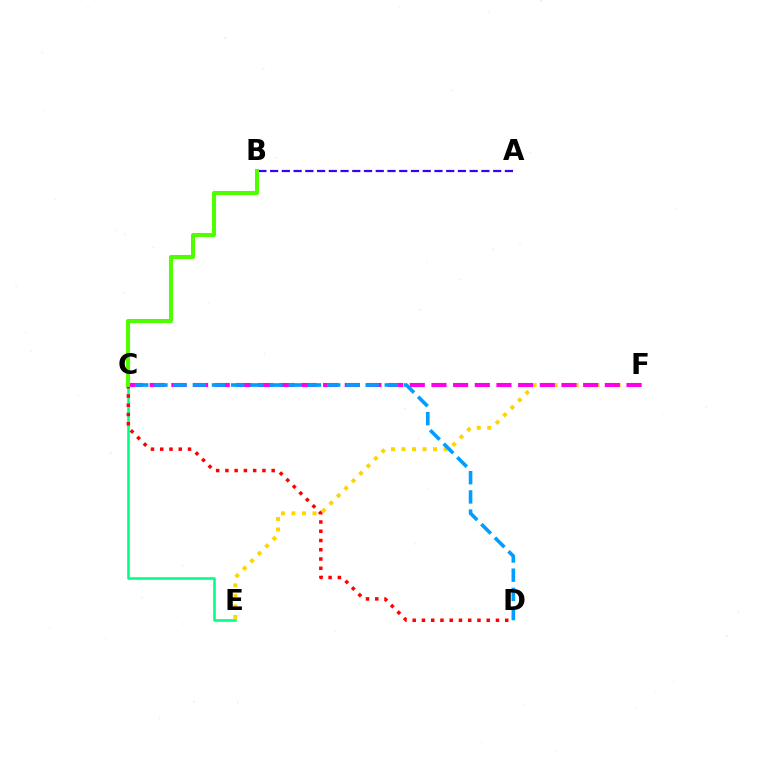{('E', 'F'): [{'color': '#ffd500', 'line_style': 'dotted', 'thickness': 2.86}], ('C', 'F'): [{'color': '#ff00ed', 'line_style': 'dashed', 'thickness': 2.94}], ('C', 'E'): [{'color': '#00ff86', 'line_style': 'solid', 'thickness': 1.87}], ('A', 'B'): [{'color': '#3700ff', 'line_style': 'dashed', 'thickness': 1.59}], ('C', 'D'): [{'color': '#ff0000', 'line_style': 'dotted', 'thickness': 2.51}, {'color': '#009eff', 'line_style': 'dashed', 'thickness': 2.61}], ('B', 'C'): [{'color': '#4fff00', 'line_style': 'solid', 'thickness': 2.93}]}